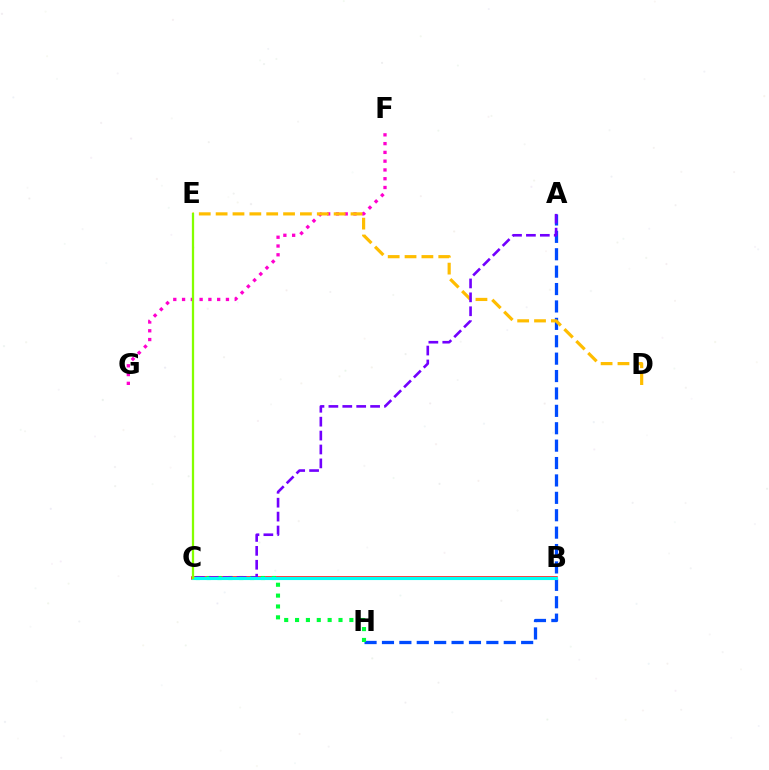{('B', 'C'): [{'color': '#ff0000', 'line_style': 'solid', 'thickness': 2.53}, {'color': '#00fff6', 'line_style': 'solid', 'thickness': 2.25}], ('A', 'H'): [{'color': '#004bff', 'line_style': 'dashed', 'thickness': 2.36}], ('F', 'G'): [{'color': '#ff00cf', 'line_style': 'dotted', 'thickness': 2.38}], ('C', 'H'): [{'color': '#00ff39', 'line_style': 'dotted', 'thickness': 2.95}], ('D', 'E'): [{'color': '#ffbd00', 'line_style': 'dashed', 'thickness': 2.29}], ('A', 'C'): [{'color': '#7200ff', 'line_style': 'dashed', 'thickness': 1.89}], ('C', 'E'): [{'color': '#84ff00', 'line_style': 'solid', 'thickness': 1.63}]}